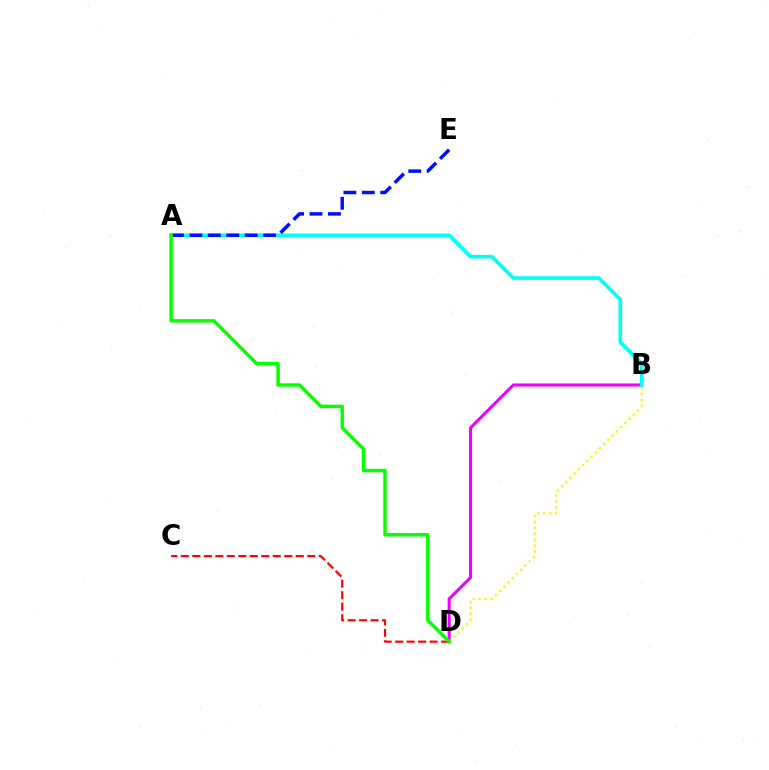{('B', 'D'): [{'color': '#ee00ff', 'line_style': 'solid', 'thickness': 2.22}, {'color': '#fcf500', 'line_style': 'dotted', 'thickness': 1.62}], ('A', 'B'): [{'color': '#00fff6', 'line_style': 'solid', 'thickness': 2.63}], ('A', 'E'): [{'color': '#0010ff', 'line_style': 'dashed', 'thickness': 2.5}], ('C', 'D'): [{'color': '#ff0000', 'line_style': 'dashed', 'thickness': 1.56}], ('A', 'D'): [{'color': '#08ff00', 'line_style': 'solid', 'thickness': 2.48}]}